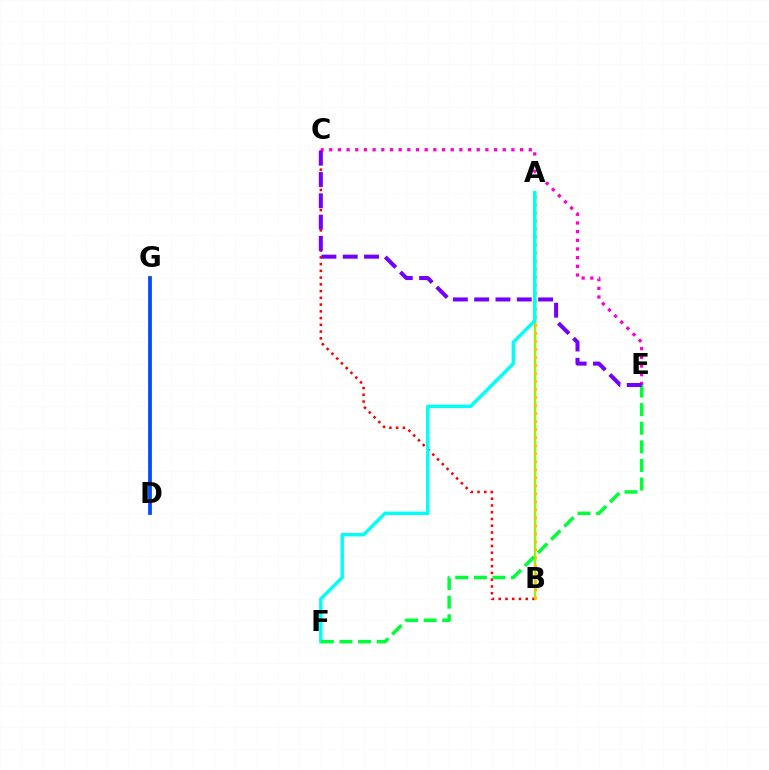{('A', 'B'): [{'color': '#84ff00', 'line_style': 'solid', 'thickness': 1.7}, {'color': '#ffbd00', 'line_style': 'dotted', 'thickness': 2.18}], ('D', 'G'): [{'color': '#004bff', 'line_style': 'solid', 'thickness': 2.71}], ('B', 'C'): [{'color': '#ff0000', 'line_style': 'dotted', 'thickness': 1.83}], ('A', 'F'): [{'color': '#00fff6', 'line_style': 'solid', 'thickness': 2.47}], ('E', 'F'): [{'color': '#00ff39', 'line_style': 'dashed', 'thickness': 2.53}], ('C', 'E'): [{'color': '#ff00cf', 'line_style': 'dotted', 'thickness': 2.36}, {'color': '#7200ff', 'line_style': 'dashed', 'thickness': 2.89}]}